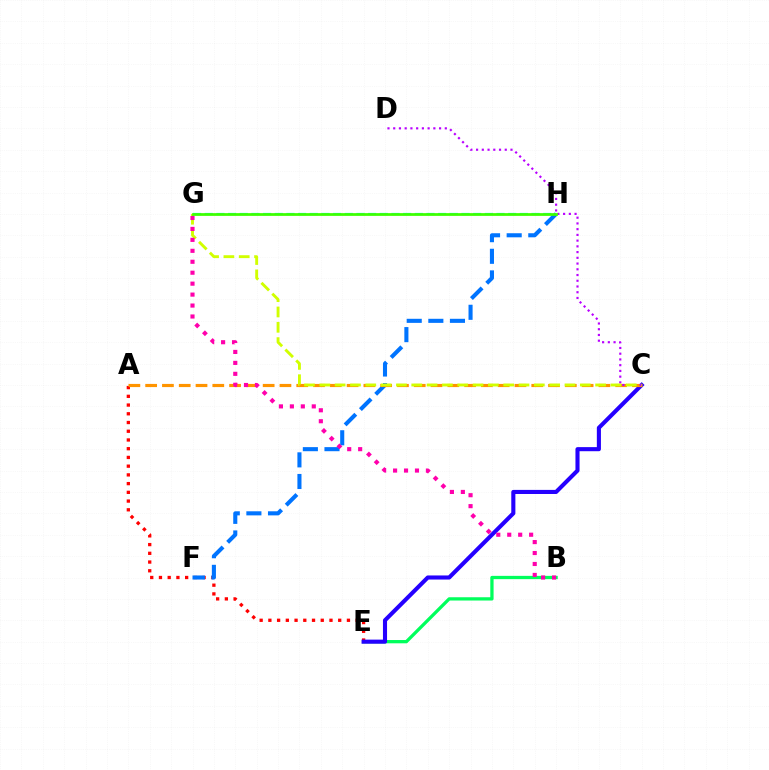{('G', 'H'): [{'color': '#00fff6', 'line_style': 'dashed', 'thickness': 1.59}, {'color': '#3dff00', 'line_style': 'solid', 'thickness': 1.98}], ('A', 'E'): [{'color': '#ff0000', 'line_style': 'dotted', 'thickness': 2.37}], ('B', 'E'): [{'color': '#00ff5c', 'line_style': 'solid', 'thickness': 2.36}], ('F', 'H'): [{'color': '#0074ff', 'line_style': 'dashed', 'thickness': 2.94}], ('C', 'E'): [{'color': '#2500ff', 'line_style': 'solid', 'thickness': 2.95}], ('A', 'C'): [{'color': '#ff9400', 'line_style': 'dashed', 'thickness': 2.28}], ('C', 'D'): [{'color': '#b900ff', 'line_style': 'dotted', 'thickness': 1.56}], ('C', 'G'): [{'color': '#d1ff00', 'line_style': 'dashed', 'thickness': 2.08}], ('B', 'G'): [{'color': '#ff00ac', 'line_style': 'dotted', 'thickness': 2.97}]}